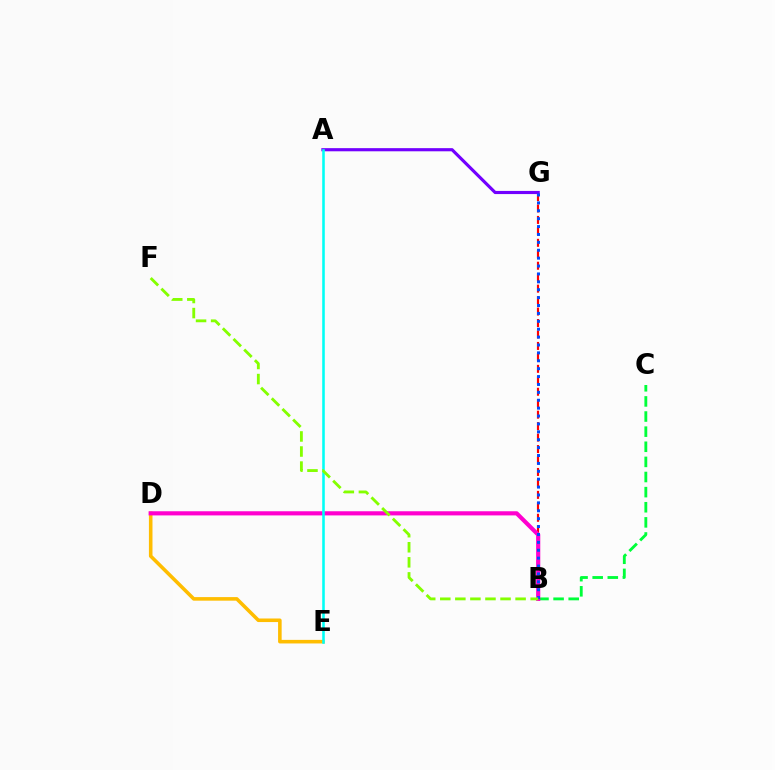{('B', 'G'): [{'color': '#ff0000', 'line_style': 'dashed', 'thickness': 1.56}, {'color': '#004bff', 'line_style': 'dotted', 'thickness': 2.14}], ('B', 'C'): [{'color': '#00ff39', 'line_style': 'dashed', 'thickness': 2.05}], ('D', 'E'): [{'color': '#ffbd00', 'line_style': 'solid', 'thickness': 2.57}], ('B', 'D'): [{'color': '#ff00cf', 'line_style': 'solid', 'thickness': 2.99}], ('A', 'G'): [{'color': '#7200ff', 'line_style': 'solid', 'thickness': 2.27}], ('A', 'E'): [{'color': '#00fff6', 'line_style': 'solid', 'thickness': 1.85}], ('B', 'F'): [{'color': '#84ff00', 'line_style': 'dashed', 'thickness': 2.05}]}